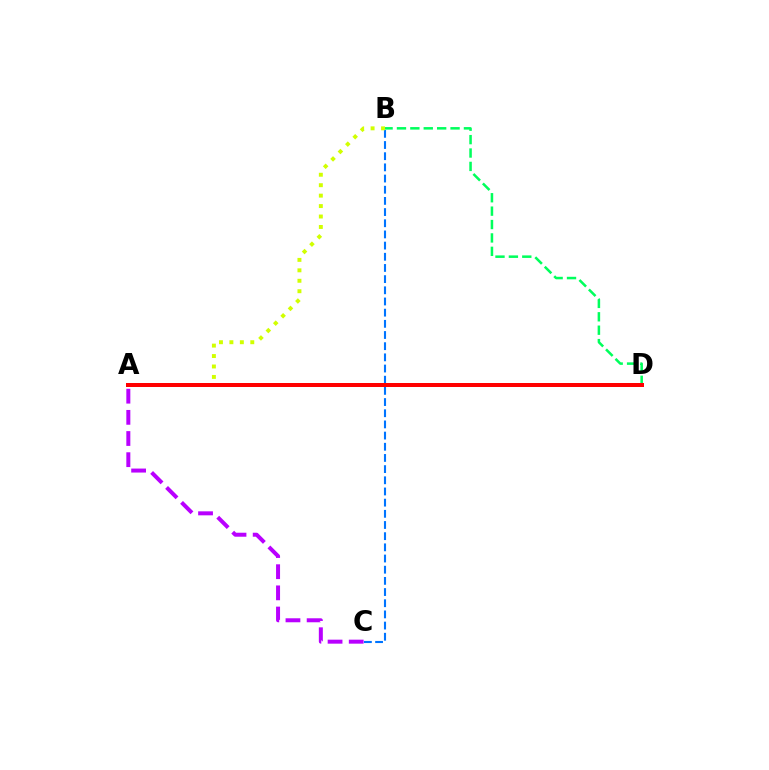{('A', 'C'): [{'color': '#b900ff', 'line_style': 'dashed', 'thickness': 2.87}], ('B', 'C'): [{'color': '#0074ff', 'line_style': 'dashed', 'thickness': 1.52}], ('B', 'D'): [{'color': '#00ff5c', 'line_style': 'dashed', 'thickness': 1.82}], ('A', 'B'): [{'color': '#d1ff00', 'line_style': 'dotted', 'thickness': 2.84}], ('A', 'D'): [{'color': '#ff0000', 'line_style': 'solid', 'thickness': 2.87}]}